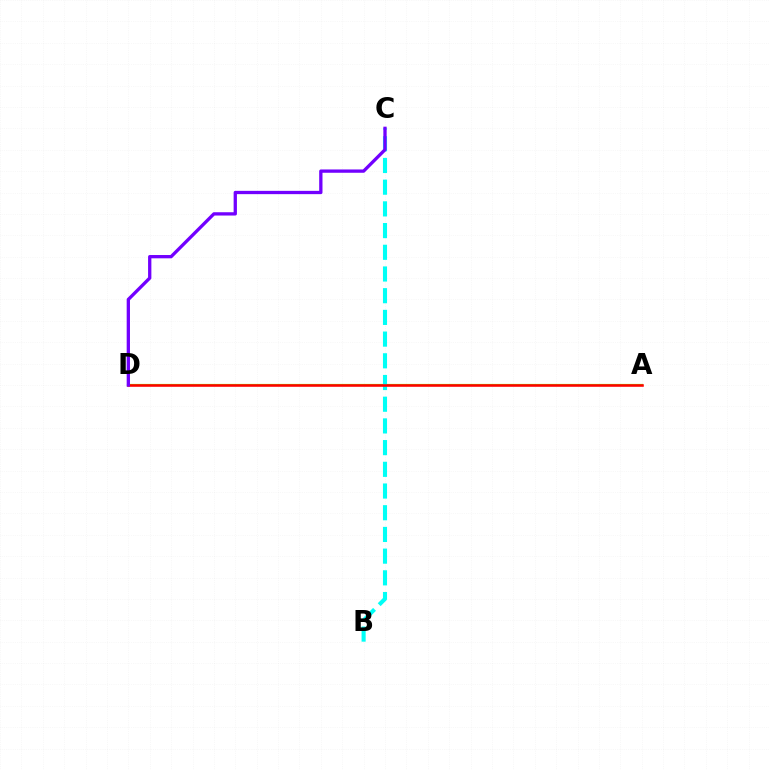{('A', 'D'): [{'color': '#84ff00', 'line_style': 'solid', 'thickness': 1.58}, {'color': '#ff0000', 'line_style': 'solid', 'thickness': 1.84}], ('B', 'C'): [{'color': '#00fff6', 'line_style': 'dashed', 'thickness': 2.95}], ('C', 'D'): [{'color': '#7200ff', 'line_style': 'solid', 'thickness': 2.38}]}